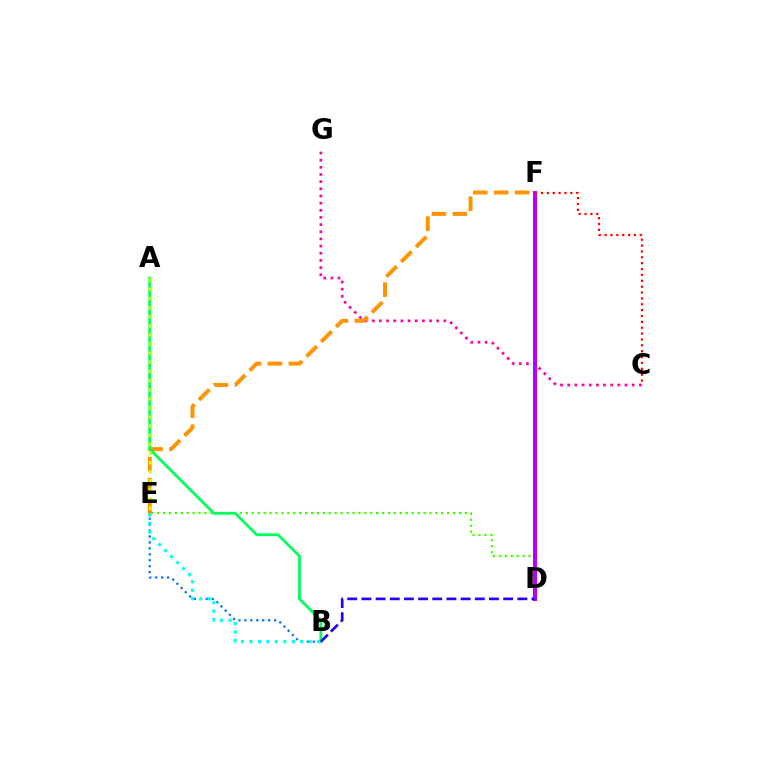{('B', 'E'): [{'color': '#0074ff', 'line_style': 'dotted', 'thickness': 1.61}, {'color': '#00fff6', 'line_style': 'dotted', 'thickness': 2.3}], ('C', 'G'): [{'color': '#ff00ac', 'line_style': 'dotted', 'thickness': 1.95}], ('D', 'E'): [{'color': '#3dff00', 'line_style': 'dotted', 'thickness': 1.61}], ('D', 'F'): [{'color': '#b900ff', 'line_style': 'solid', 'thickness': 2.93}], ('E', 'F'): [{'color': '#ff9400', 'line_style': 'dashed', 'thickness': 2.84}], ('A', 'B'): [{'color': '#00ff5c', 'line_style': 'solid', 'thickness': 2.0}], ('A', 'E'): [{'color': '#d1ff00', 'line_style': 'dotted', 'thickness': 2.48}], ('C', 'F'): [{'color': '#ff0000', 'line_style': 'dotted', 'thickness': 1.59}], ('B', 'D'): [{'color': '#2500ff', 'line_style': 'dashed', 'thickness': 1.93}]}